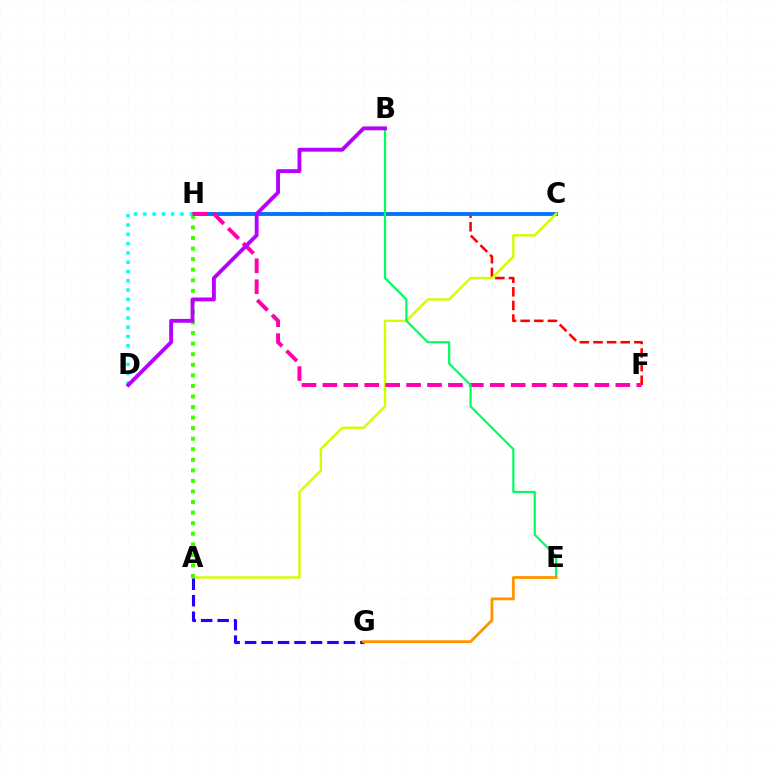{('F', 'H'): [{'color': '#ff0000', 'line_style': 'dashed', 'thickness': 1.85}, {'color': '#ff00ac', 'line_style': 'dashed', 'thickness': 2.84}], ('C', 'H'): [{'color': '#0074ff', 'line_style': 'solid', 'thickness': 2.75}], ('A', 'C'): [{'color': '#d1ff00', 'line_style': 'solid', 'thickness': 1.74}], ('A', 'G'): [{'color': '#2500ff', 'line_style': 'dashed', 'thickness': 2.24}], ('D', 'H'): [{'color': '#00fff6', 'line_style': 'dotted', 'thickness': 2.52}], ('A', 'H'): [{'color': '#3dff00', 'line_style': 'dotted', 'thickness': 2.87}], ('B', 'E'): [{'color': '#00ff5c', 'line_style': 'solid', 'thickness': 1.59}], ('B', 'D'): [{'color': '#b900ff', 'line_style': 'solid', 'thickness': 2.78}], ('E', 'G'): [{'color': '#ff9400', 'line_style': 'solid', 'thickness': 2.03}]}